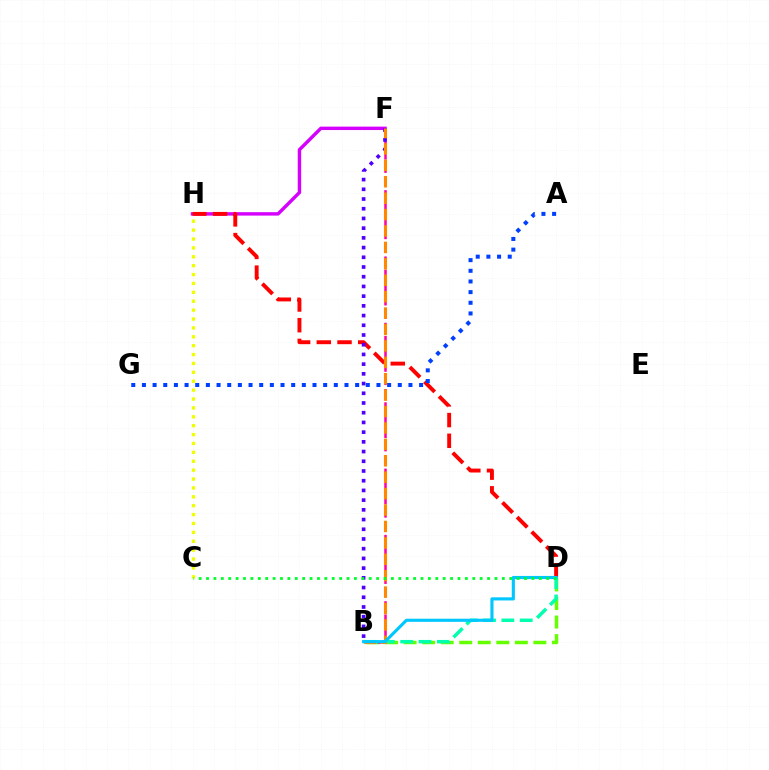{('C', 'H'): [{'color': '#eeff00', 'line_style': 'dotted', 'thickness': 2.42}], ('F', 'H'): [{'color': '#d600ff', 'line_style': 'solid', 'thickness': 2.46}], ('B', 'D'): [{'color': '#66ff00', 'line_style': 'dashed', 'thickness': 2.52}, {'color': '#00ffaf', 'line_style': 'dashed', 'thickness': 2.49}, {'color': '#00c7ff', 'line_style': 'solid', 'thickness': 2.25}], ('B', 'F'): [{'color': '#ff00a0', 'line_style': 'dashed', 'thickness': 1.8}, {'color': '#4f00ff', 'line_style': 'dotted', 'thickness': 2.64}, {'color': '#ff8800', 'line_style': 'dashed', 'thickness': 2.23}], ('D', 'H'): [{'color': '#ff0000', 'line_style': 'dashed', 'thickness': 2.81}], ('A', 'G'): [{'color': '#003fff', 'line_style': 'dotted', 'thickness': 2.9}], ('C', 'D'): [{'color': '#00ff27', 'line_style': 'dotted', 'thickness': 2.01}]}